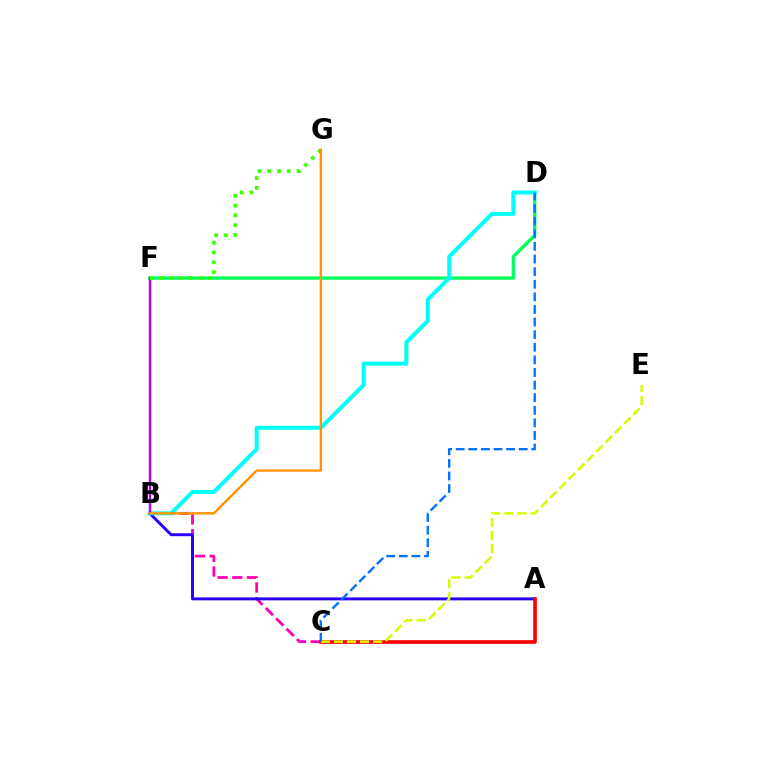{('B', 'C'): [{'color': '#ff00ac', 'line_style': 'dashed', 'thickness': 2.0}], ('D', 'F'): [{'color': '#00ff5c', 'line_style': 'solid', 'thickness': 2.43}], ('A', 'B'): [{'color': '#2500ff', 'line_style': 'solid', 'thickness': 2.11}], ('A', 'C'): [{'color': '#ff0000', 'line_style': 'solid', 'thickness': 2.62}], ('B', 'D'): [{'color': '#00fff6', 'line_style': 'solid', 'thickness': 2.86}], ('B', 'F'): [{'color': '#b900ff', 'line_style': 'solid', 'thickness': 1.77}], ('C', 'E'): [{'color': '#d1ff00', 'line_style': 'dashed', 'thickness': 1.77}], ('F', 'G'): [{'color': '#3dff00', 'line_style': 'dotted', 'thickness': 2.65}], ('C', 'D'): [{'color': '#0074ff', 'line_style': 'dashed', 'thickness': 1.71}], ('B', 'G'): [{'color': '#ff9400', 'line_style': 'solid', 'thickness': 1.72}]}